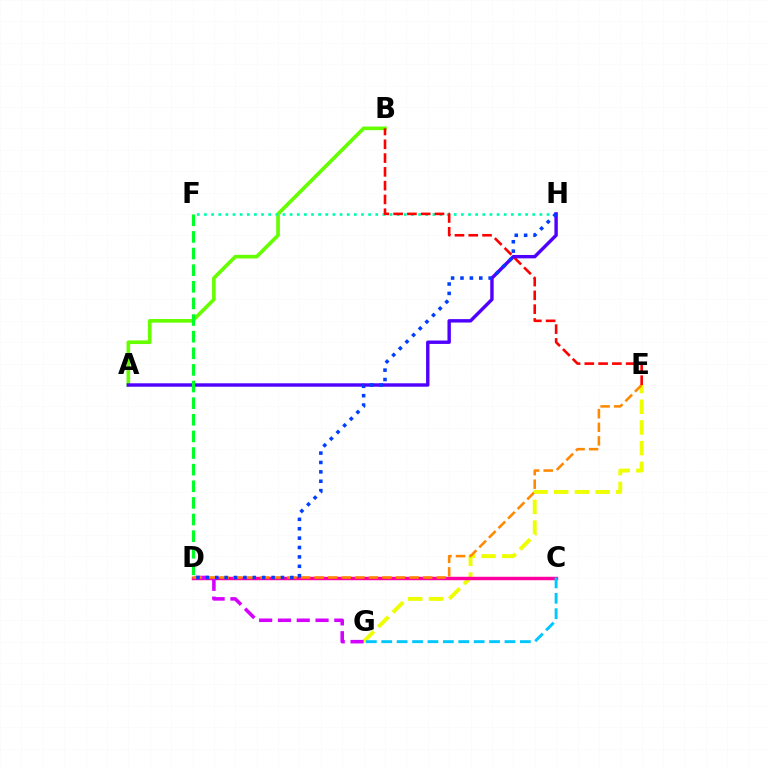{('E', 'G'): [{'color': '#eeff00', 'line_style': 'dashed', 'thickness': 2.81}], ('A', 'B'): [{'color': '#66ff00', 'line_style': 'solid', 'thickness': 2.63}], ('C', 'D'): [{'color': '#ff00a0', 'line_style': 'solid', 'thickness': 2.48}], ('D', 'G'): [{'color': '#d600ff', 'line_style': 'dashed', 'thickness': 2.55}], ('D', 'E'): [{'color': '#ff8800', 'line_style': 'dashed', 'thickness': 1.84}], ('F', 'H'): [{'color': '#00ffaf', 'line_style': 'dotted', 'thickness': 1.94}], ('C', 'G'): [{'color': '#00c7ff', 'line_style': 'dashed', 'thickness': 2.09}], ('B', 'E'): [{'color': '#ff0000', 'line_style': 'dashed', 'thickness': 1.87}], ('A', 'H'): [{'color': '#4f00ff', 'line_style': 'solid', 'thickness': 2.45}], ('D', 'H'): [{'color': '#003fff', 'line_style': 'dotted', 'thickness': 2.55}], ('D', 'F'): [{'color': '#00ff27', 'line_style': 'dashed', 'thickness': 2.26}]}